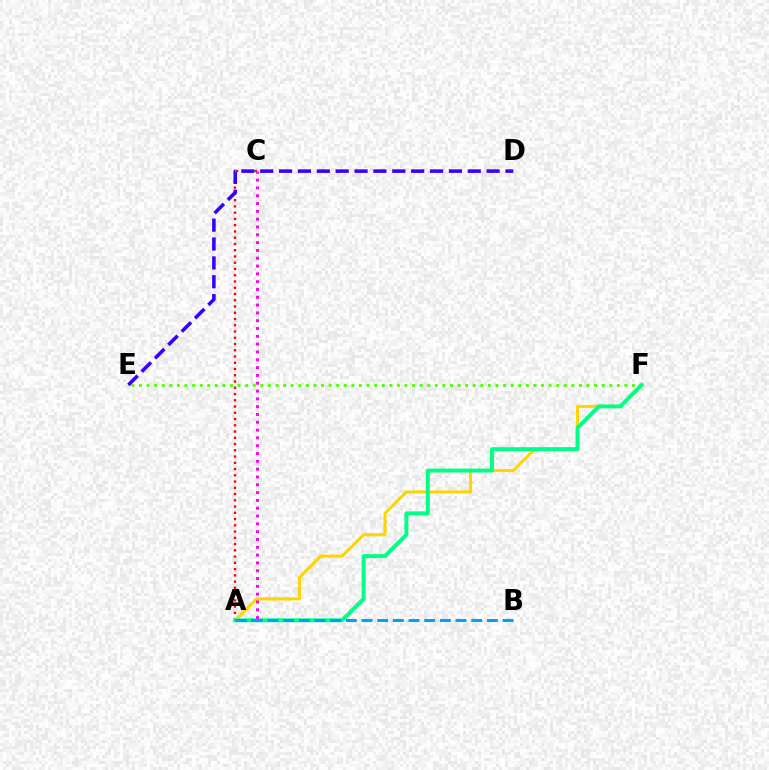{('A', 'C'): [{'color': '#ff0000', 'line_style': 'dotted', 'thickness': 1.7}, {'color': '#ff00ed', 'line_style': 'dotted', 'thickness': 2.12}], ('A', 'F'): [{'color': '#ffd500', 'line_style': 'solid', 'thickness': 2.19}, {'color': '#00ff86', 'line_style': 'solid', 'thickness': 2.82}], ('E', 'F'): [{'color': '#4fff00', 'line_style': 'dotted', 'thickness': 2.06}], ('D', 'E'): [{'color': '#3700ff', 'line_style': 'dashed', 'thickness': 2.56}], ('A', 'B'): [{'color': '#009eff', 'line_style': 'dashed', 'thickness': 2.13}]}